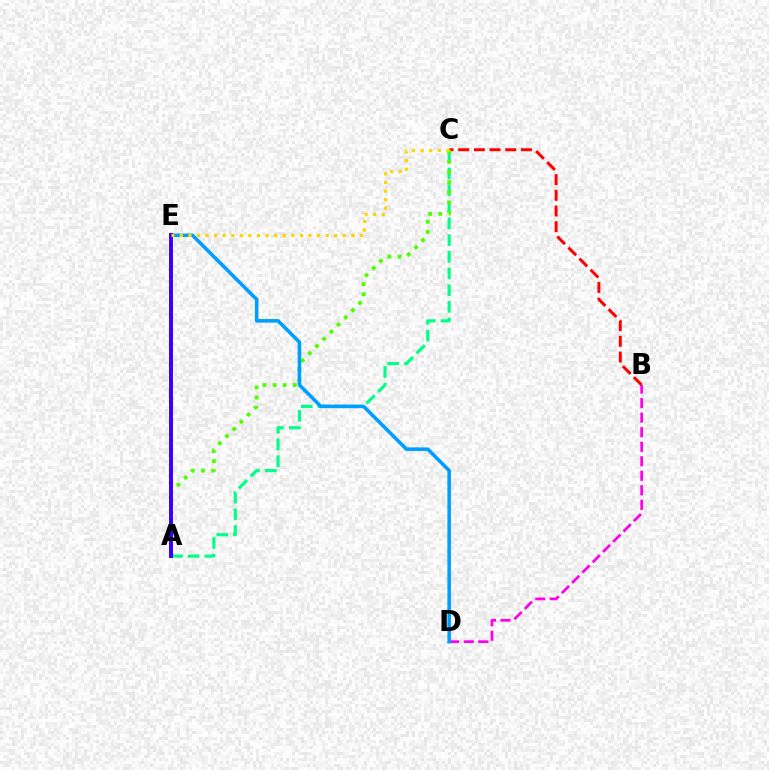{('A', 'C'): [{'color': '#00ff86', 'line_style': 'dashed', 'thickness': 2.27}, {'color': '#4fff00', 'line_style': 'dotted', 'thickness': 2.76}], ('B', 'D'): [{'color': '#ff00ed', 'line_style': 'dashed', 'thickness': 1.97}], ('B', 'C'): [{'color': '#ff0000', 'line_style': 'dashed', 'thickness': 2.13}], ('D', 'E'): [{'color': '#009eff', 'line_style': 'solid', 'thickness': 2.56}], ('A', 'E'): [{'color': '#3700ff', 'line_style': 'solid', 'thickness': 2.84}], ('C', 'E'): [{'color': '#ffd500', 'line_style': 'dotted', 'thickness': 2.33}]}